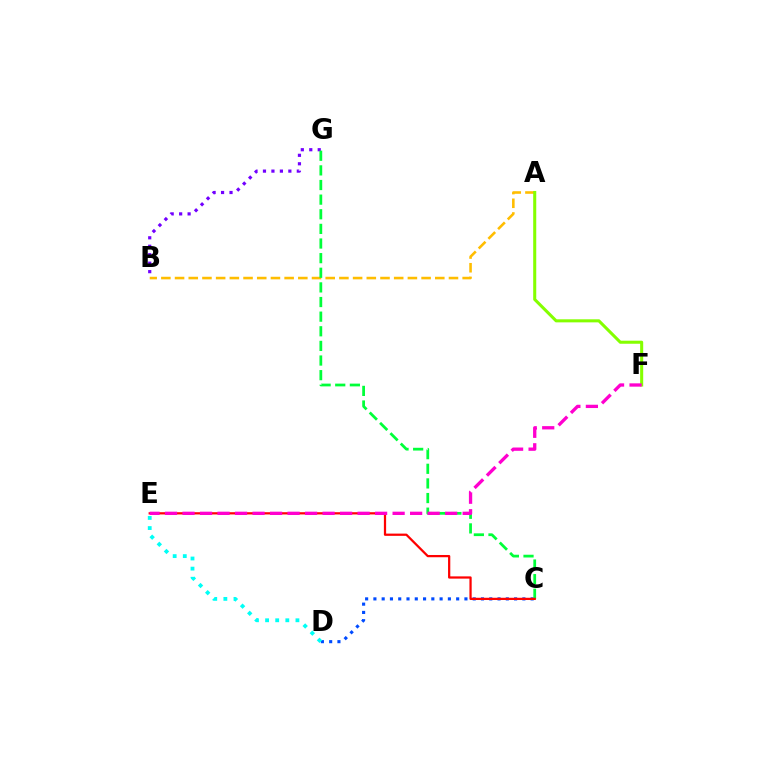{('C', 'D'): [{'color': '#004bff', 'line_style': 'dotted', 'thickness': 2.25}], ('B', 'G'): [{'color': '#7200ff', 'line_style': 'dotted', 'thickness': 2.3}], ('A', 'B'): [{'color': '#ffbd00', 'line_style': 'dashed', 'thickness': 1.86}], ('C', 'G'): [{'color': '#00ff39', 'line_style': 'dashed', 'thickness': 1.99}], ('D', 'E'): [{'color': '#00fff6', 'line_style': 'dotted', 'thickness': 2.75}], ('C', 'E'): [{'color': '#ff0000', 'line_style': 'solid', 'thickness': 1.62}], ('A', 'F'): [{'color': '#84ff00', 'line_style': 'solid', 'thickness': 2.2}], ('E', 'F'): [{'color': '#ff00cf', 'line_style': 'dashed', 'thickness': 2.38}]}